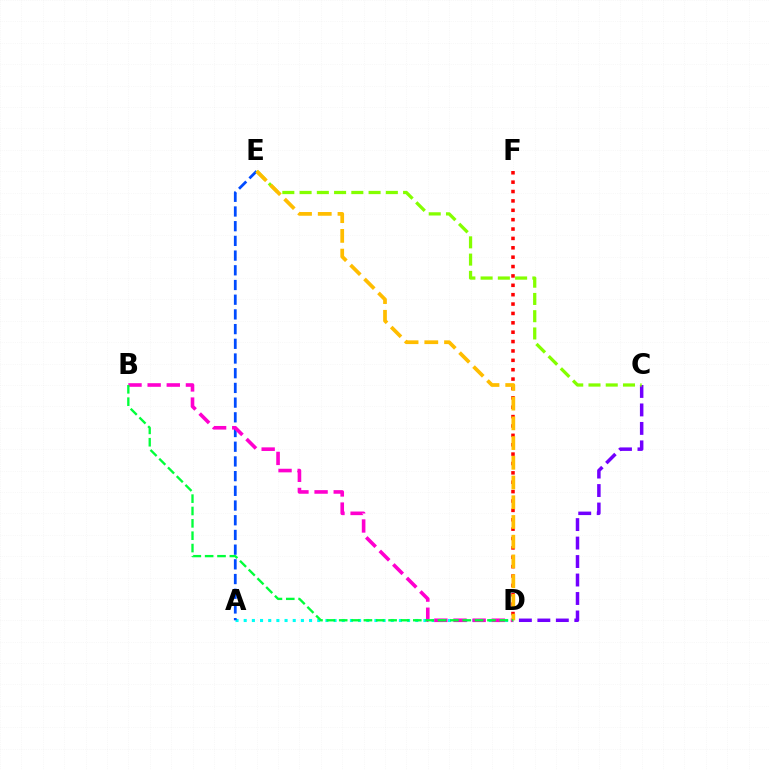{('A', 'D'): [{'color': '#00fff6', 'line_style': 'dotted', 'thickness': 2.22}], ('C', 'D'): [{'color': '#7200ff', 'line_style': 'dashed', 'thickness': 2.51}], ('A', 'E'): [{'color': '#004bff', 'line_style': 'dashed', 'thickness': 2.0}], ('B', 'D'): [{'color': '#ff00cf', 'line_style': 'dashed', 'thickness': 2.6}, {'color': '#00ff39', 'line_style': 'dashed', 'thickness': 1.68}], ('C', 'E'): [{'color': '#84ff00', 'line_style': 'dashed', 'thickness': 2.34}], ('D', 'F'): [{'color': '#ff0000', 'line_style': 'dotted', 'thickness': 2.55}], ('D', 'E'): [{'color': '#ffbd00', 'line_style': 'dashed', 'thickness': 2.68}]}